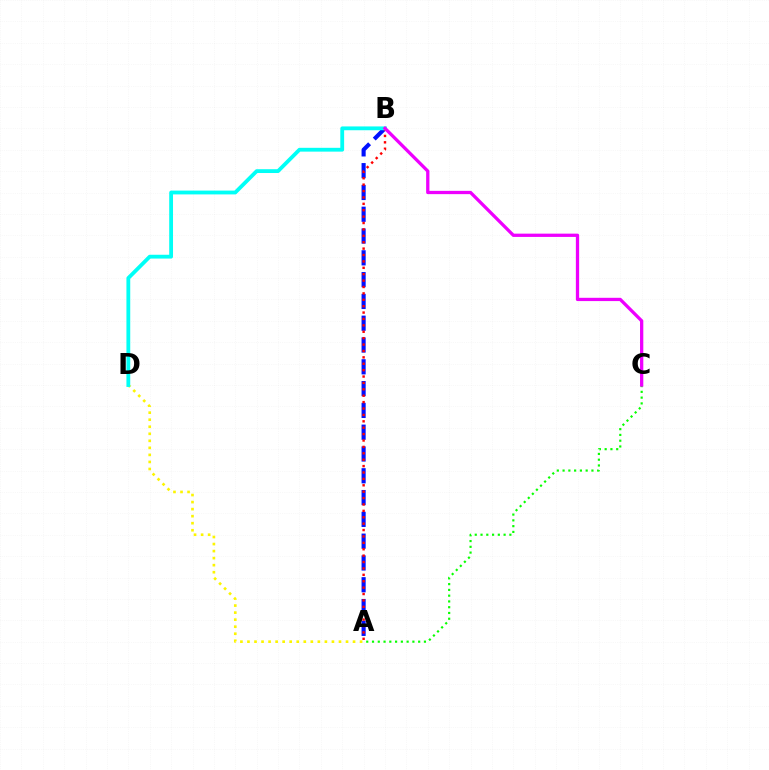{('A', 'B'): [{'color': '#0010ff', 'line_style': 'dashed', 'thickness': 2.96}, {'color': '#ff0000', 'line_style': 'dotted', 'thickness': 1.74}], ('A', 'D'): [{'color': '#fcf500', 'line_style': 'dotted', 'thickness': 1.91}], ('B', 'D'): [{'color': '#00fff6', 'line_style': 'solid', 'thickness': 2.74}], ('A', 'C'): [{'color': '#08ff00', 'line_style': 'dotted', 'thickness': 1.57}], ('B', 'C'): [{'color': '#ee00ff', 'line_style': 'solid', 'thickness': 2.36}]}